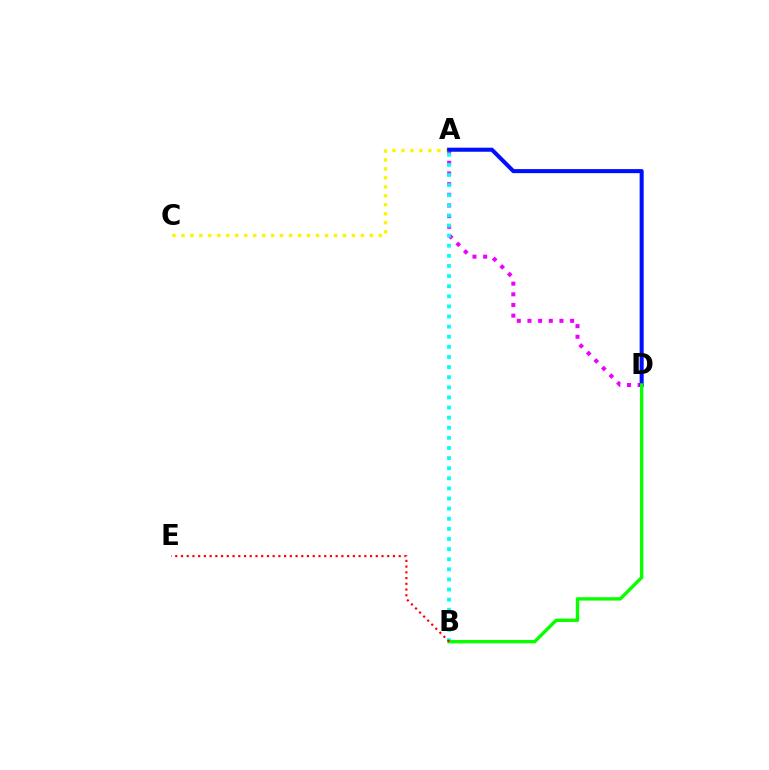{('A', 'D'): [{'color': '#ee00ff', 'line_style': 'dotted', 'thickness': 2.9}, {'color': '#0010ff', 'line_style': 'solid', 'thickness': 2.92}], ('A', 'B'): [{'color': '#00fff6', 'line_style': 'dotted', 'thickness': 2.75}], ('A', 'C'): [{'color': '#fcf500', 'line_style': 'dotted', 'thickness': 2.44}], ('B', 'D'): [{'color': '#08ff00', 'line_style': 'solid', 'thickness': 2.44}], ('B', 'E'): [{'color': '#ff0000', 'line_style': 'dotted', 'thickness': 1.56}]}